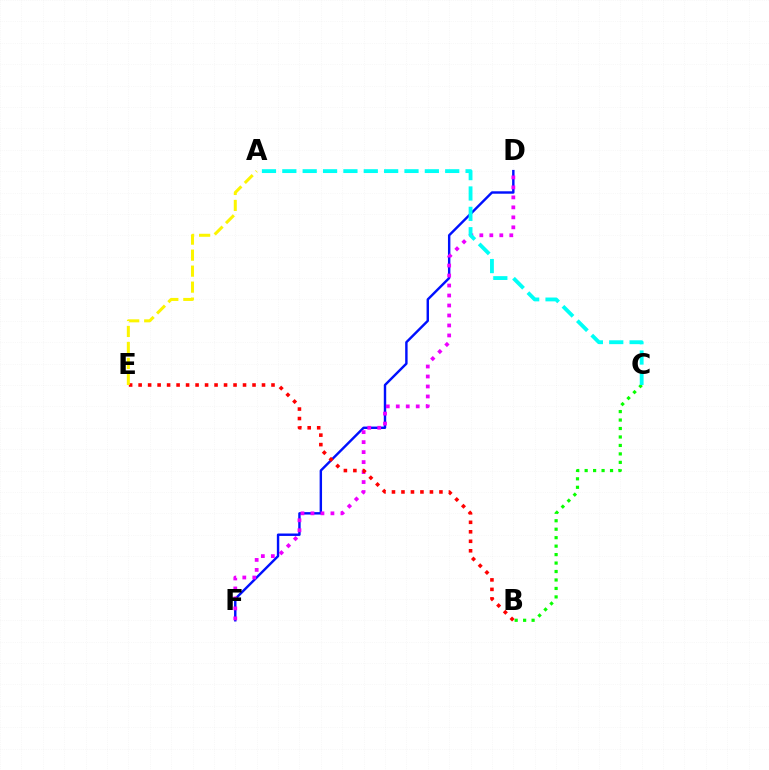{('D', 'F'): [{'color': '#0010ff', 'line_style': 'solid', 'thickness': 1.74}, {'color': '#ee00ff', 'line_style': 'dotted', 'thickness': 2.71}], ('B', 'C'): [{'color': '#08ff00', 'line_style': 'dotted', 'thickness': 2.3}], ('B', 'E'): [{'color': '#ff0000', 'line_style': 'dotted', 'thickness': 2.58}], ('A', 'C'): [{'color': '#00fff6', 'line_style': 'dashed', 'thickness': 2.77}], ('A', 'E'): [{'color': '#fcf500', 'line_style': 'dashed', 'thickness': 2.17}]}